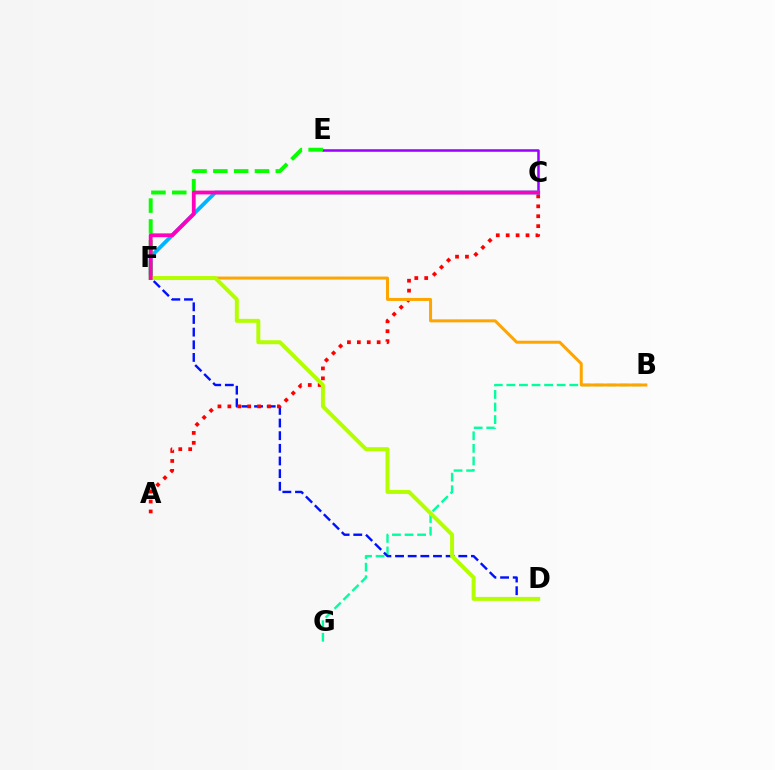{('C', 'E'): [{'color': '#9b00ff', 'line_style': 'solid', 'thickness': 1.82}], ('B', 'G'): [{'color': '#00ff9d', 'line_style': 'dashed', 'thickness': 1.71}], ('D', 'F'): [{'color': '#0010ff', 'line_style': 'dashed', 'thickness': 1.72}, {'color': '#b3ff00', 'line_style': 'solid', 'thickness': 2.86}], ('A', 'C'): [{'color': '#ff0000', 'line_style': 'dotted', 'thickness': 2.69}], ('C', 'F'): [{'color': '#00b5ff', 'line_style': 'solid', 'thickness': 2.74}, {'color': '#ff00bd', 'line_style': 'solid', 'thickness': 2.74}], ('E', 'F'): [{'color': '#08ff00', 'line_style': 'dashed', 'thickness': 2.83}], ('B', 'F'): [{'color': '#ffa500', 'line_style': 'solid', 'thickness': 2.16}]}